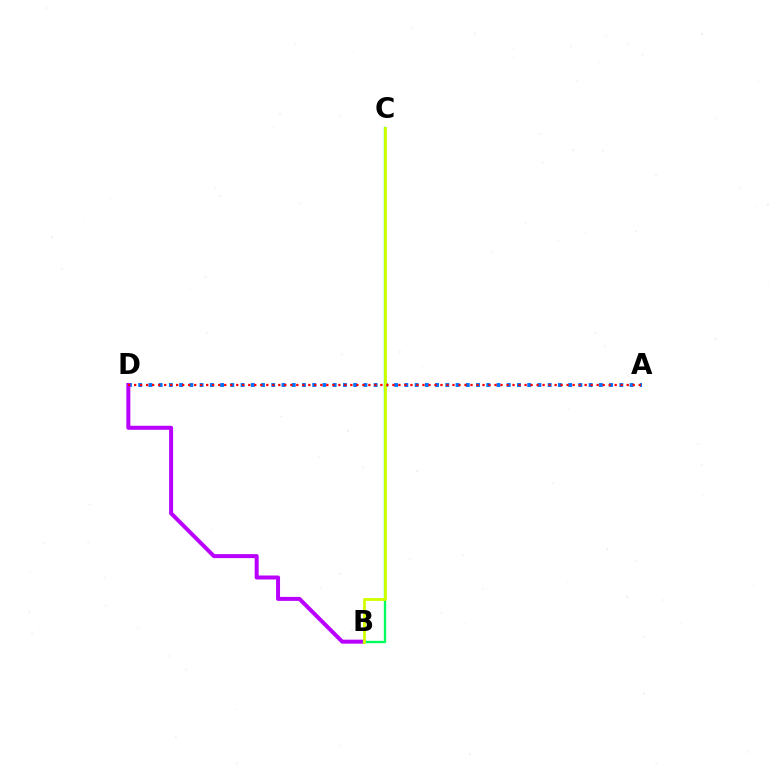{('A', 'D'): [{'color': '#0074ff', 'line_style': 'dotted', 'thickness': 2.78}, {'color': '#ff0000', 'line_style': 'dotted', 'thickness': 1.63}], ('B', 'D'): [{'color': '#b900ff', 'line_style': 'solid', 'thickness': 2.88}], ('B', 'C'): [{'color': '#00ff5c', 'line_style': 'solid', 'thickness': 1.7}, {'color': '#d1ff00', 'line_style': 'solid', 'thickness': 2.03}]}